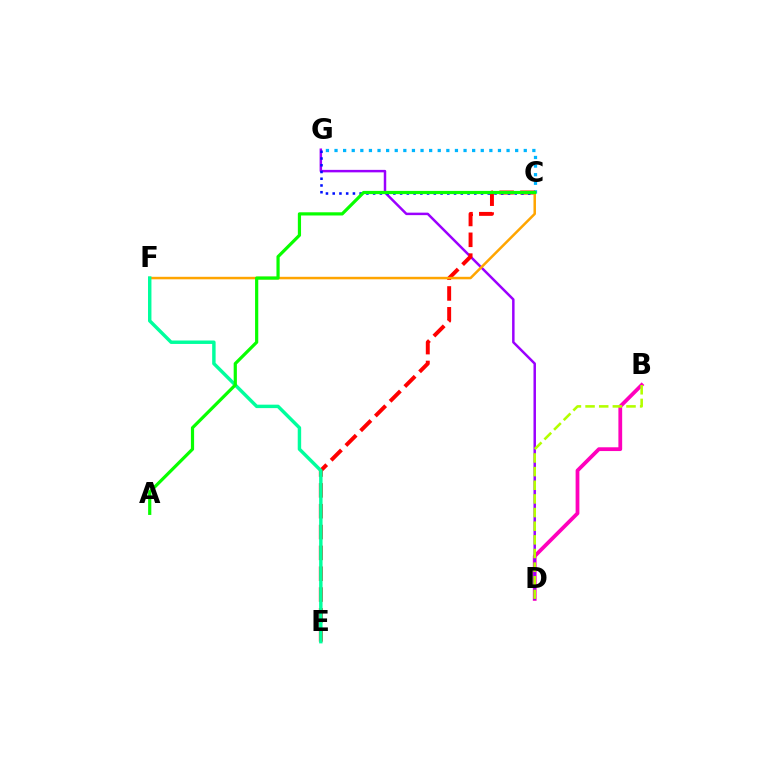{('B', 'D'): [{'color': '#ff00bd', 'line_style': 'solid', 'thickness': 2.71}, {'color': '#b3ff00', 'line_style': 'dashed', 'thickness': 1.85}], ('D', 'G'): [{'color': '#9b00ff', 'line_style': 'solid', 'thickness': 1.78}], ('C', 'G'): [{'color': '#00b5ff', 'line_style': 'dotted', 'thickness': 2.34}, {'color': '#0010ff', 'line_style': 'dotted', 'thickness': 1.83}], ('C', 'E'): [{'color': '#ff0000', 'line_style': 'dashed', 'thickness': 2.83}], ('C', 'F'): [{'color': '#ffa500', 'line_style': 'solid', 'thickness': 1.8}], ('E', 'F'): [{'color': '#00ff9d', 'line_style': 'solid', 'thickness': 2.48}], ('A', 'C'): [{'color': '#08ff00', 'line_style': 'solid', 'thickness': 2.3}]}